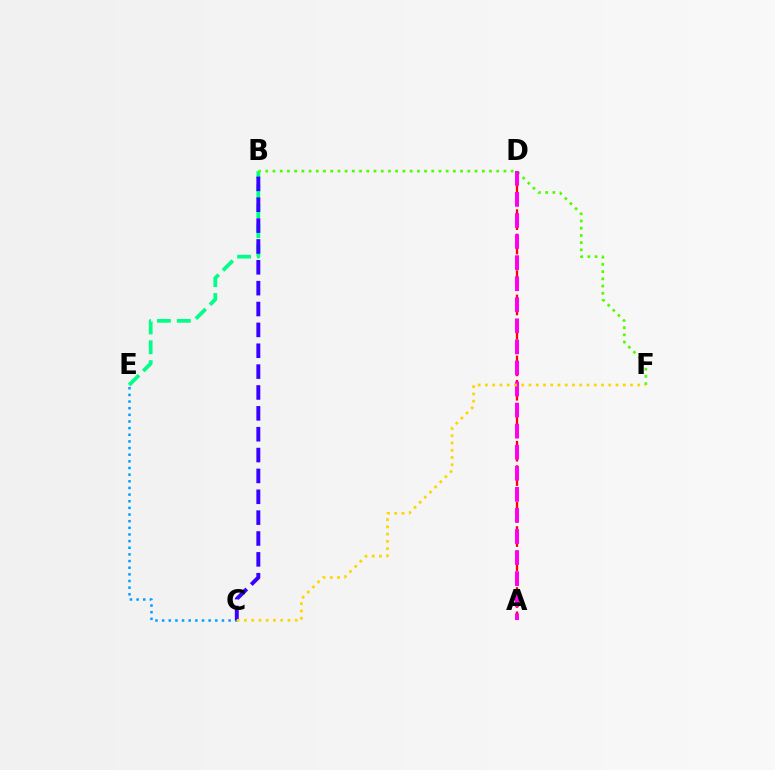{('B', 'E'): [{'color': '#00ff86', 'line_style': 'dashed', 'thickness': 2.7}], ('C', 'E'): [{'color': '#009eff', 'line_style': 'dotted', 'thickness': 1.81}], ('A', 'D'): [{'color': '#ff0000', 'line_style': 'dashed', 'thickness': 1.66}, {'color': '#ff00ed', 'line_style': 'dashed', 'thickness': 2.86}], ('B', 'F'): [{'color': '#4fff00', 'line_style': 'dotted', 'thickness': 1.96}], ('B', 'C'): [{'color': '#3700ff', 'line_style': 'dashed', 'thickness': 2.83}], ('C', 'F'): [{'color': '#ffd500', 'line_style': 'dotted', 'thickness': 1.97}]}